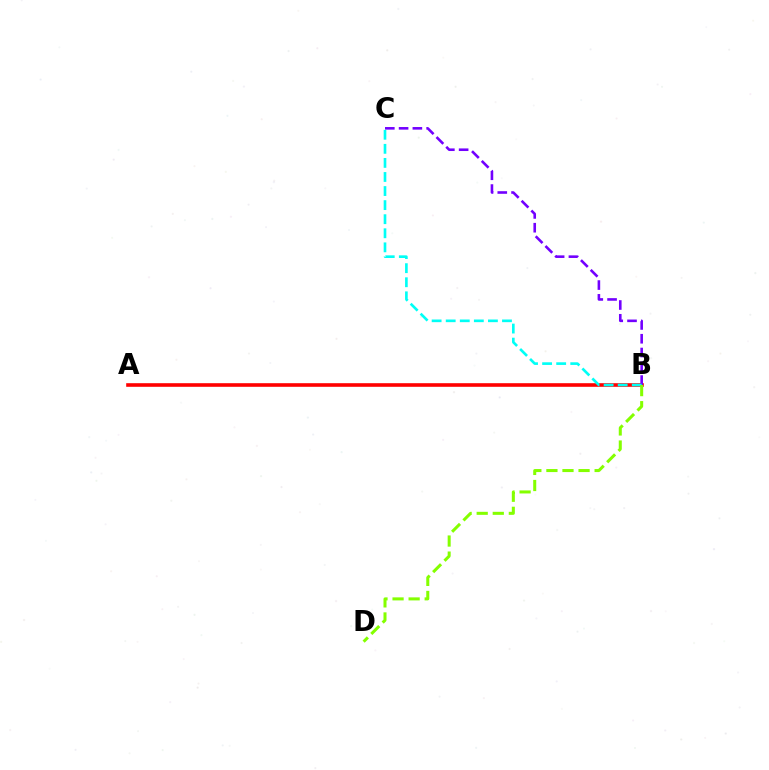{('A', 'B'): [{'color': '#ff0000', 'line_style': 'solid', 'thickness': 2.6}], ('B', 'C'): [{'color': '#7200ff', 'line_style': 'dashed', 'thickness': 1.87}, {'color': '#00fff6', 'line_style': 'dashed', 'thickness': 1.91}], ('B', 'D'): [{'color': '#84ff00', 'line_style': 'dashed', 'thickness': 2.18}]}